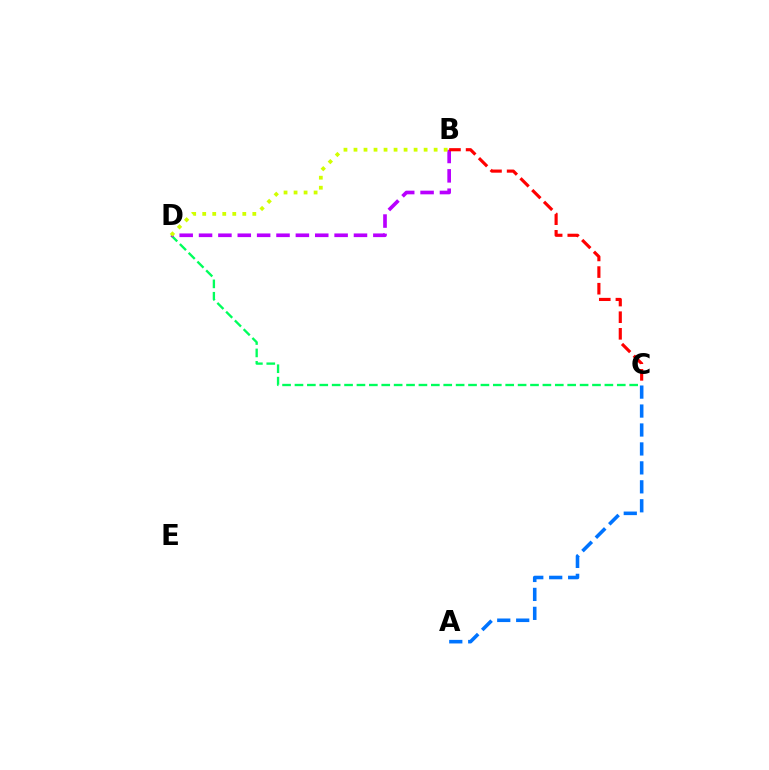{('C', 'D'): [{'color': '#00ff5c', 'line_style': 'dashed', 'thickness': 1.68}], ('B', 'D'): [{'color': '#b900ff', 'line_style': 'dashed', 'thickness': 2.63}, {'color': '#d1ff00', 'line_style': 'dotted', 'thickness': 2.72}], ('B', 'C'): [{'color': '#ff0000', 'line_style': 'dashed', 'thickness': 2.26}], ('A', 'C'): [{'color': '#0074ff', 'line_style': 'dashed', 'thickness': 2.57}]}